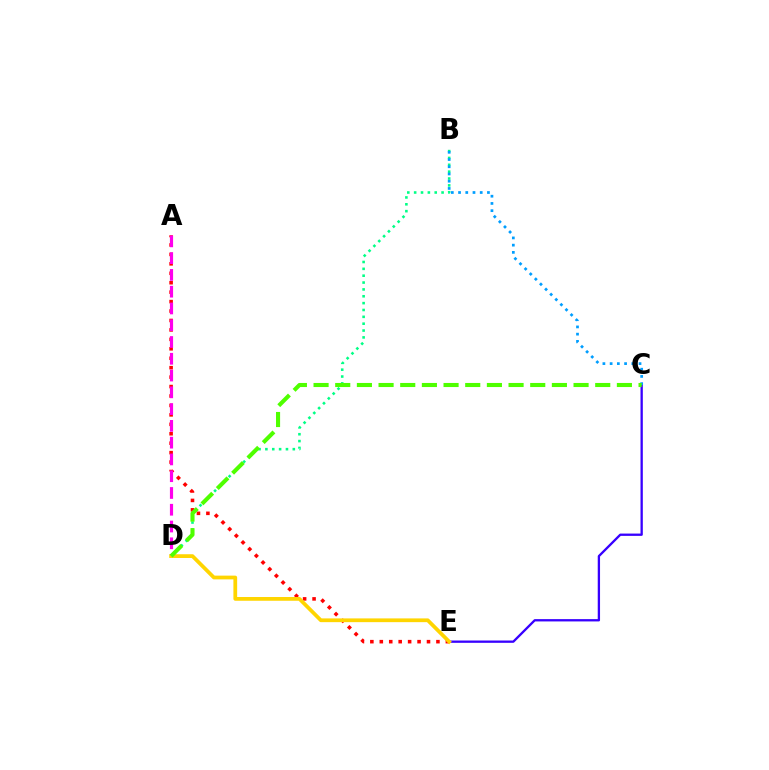{('B', 'D'): [{'color': '#00ff86', 'line_style': 'dotted', 'thickness': 1.86}], ('A', 'E'): [{'color': '#ff0000', 'line_style': 'dotted', 'thickness': 2.56}], ('C', 'E'): [{'color': '#3700ff', 'line_style': 'solid', 'thickness': 1.66}], ('A', 'D'): [{'color': '#ff00ed', 'line_style': 'dashed', 'thickness': 2.28}], ('B', 'C'): [{'color': '#009eff', 'line_style': 'dotted', 'thickness': 1.96}], ('D', 'E'): [{'color': '#ffd500', 'line_style': 'solid', 'thickness': 2.7}], ('C', 'D'): [{'color': '#4fff00', 'line_style': 'dashed', 'thickness': 2.94}]}